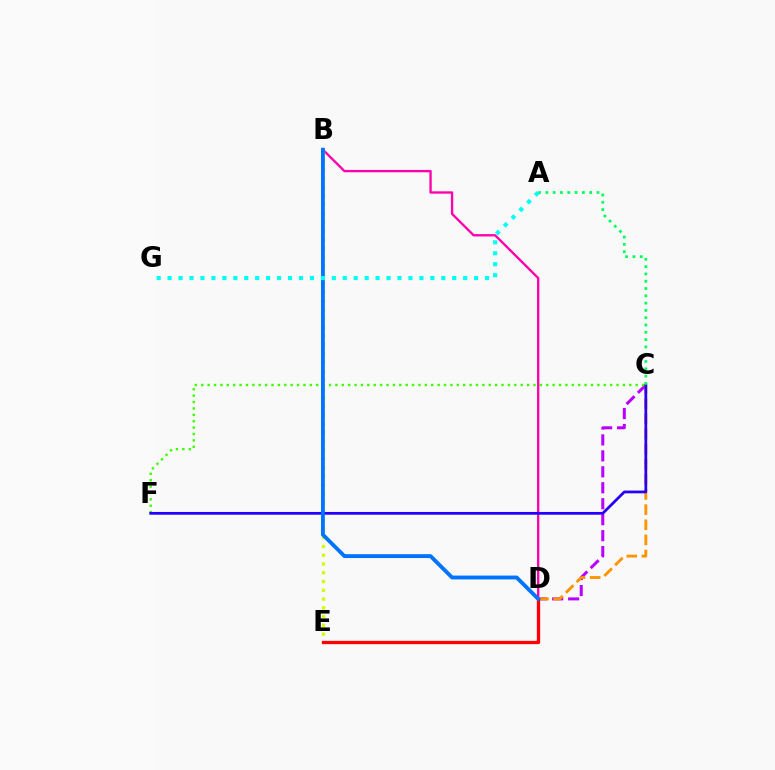{('C', 'D'): [{'color': '#b900ff', 'line_style': 'dashed', 'thickness': 2.17}, {'color': '#ff9400', 'line_style': 'dashed', 'thickness': 2.06}], ('C', 'F'): [{'color': '#3dff00', 'line_style': 'dotted', 'thickness': 1.74}, {'color': '#2500ff', 'line_style': 'solid', 'thickness': 1.98}], ('B', 'D'): [{'color': '#ff00ac', 'line_style': 'solid', 'thickness': 1.69}, {'color': '#0074ff', 'line_style': 'solid', 'thickness': 2.78}], ('B', 'E'): [{'color': '#d1ff00', 'line_style': 'dotted', 'thickness': 2.38}], ('D', 'E'): [{'color': '#ff0000', 'line_style': 'solid', 'thickness': 2.38}], ('A', 'C'): [{'color': '#00ff5c', 'line_style': 'dotted', 'thickness': 1.98}], ('A', 'G'): [{'color': '#00fff6', 'line_style': 'dotted', 'thickness': 2.97}]}